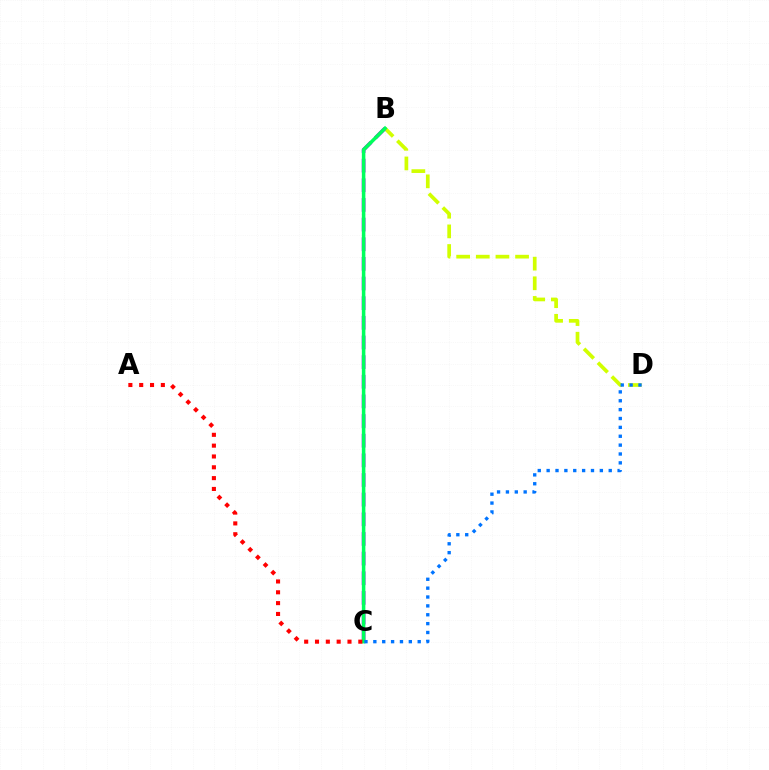{('B', 'D'): [{'color': '#d1ff00', 'line_style': 'dashed', 'thickness': 2.67}], ('B', 'C'): [{'color': '#b900ff', 'line_style': 'dashed', 'thickness': 2.67}, {'color': '#00ff5c', 'line_style': 'solid', 'thickness': 2.55}], ('A', 'C'): [{'color': '#ff0000', 'line_style': 'dotted', 'thickness': 2.94}], ('C', 'D'): [{'color': '#0074ff', 'line_style': 'dotted', 'thickness': 2.41}]}